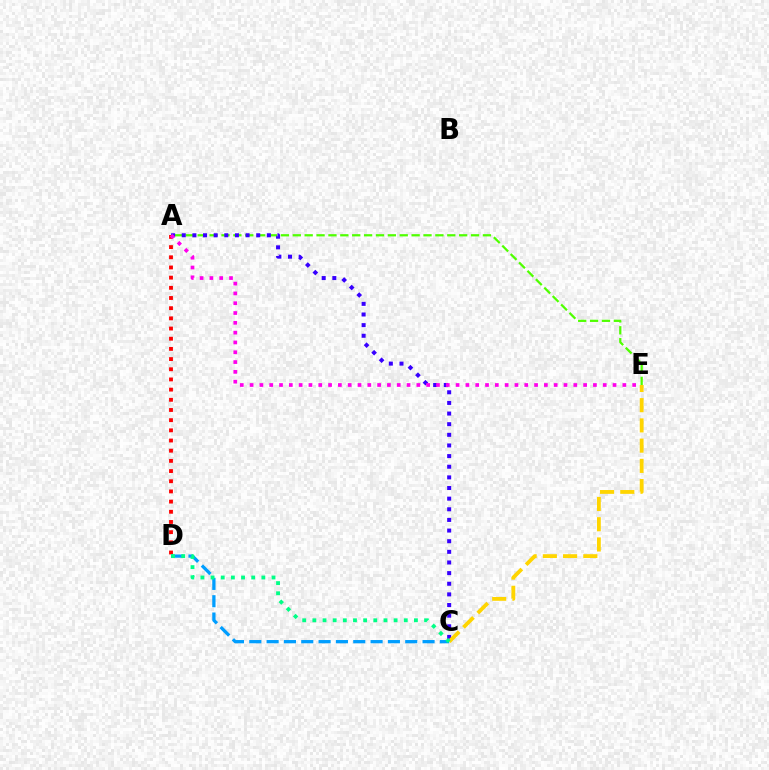{('A', 'E'): [{'color': '#4fff00', 'line_style': 'dashed', 'thickness': 1.61}, {'color': '#ff00ed', 'line_style': 'dotted', 'thickness': 2.67}], ('A', 'C'): [{'color': '#3700ff', 'line_style': 'dotted', 'thickness': 2.89}], ('A', 'D'): [{'color': '#ff0000', 'line_style': 'dotted', 'thickness': 2.77}], ('C', 'D'): [{'color': '#009eff', 'line_style': 'dashed', 'thickness': 2.35}, {'color': '#00ff86', 'line_style': 'dotted', 'thickness': 2.76}], ('C', 'E'): [{'color': '#ffd500', 'line_style': 'dashed', 'thickness': 2.75}]}